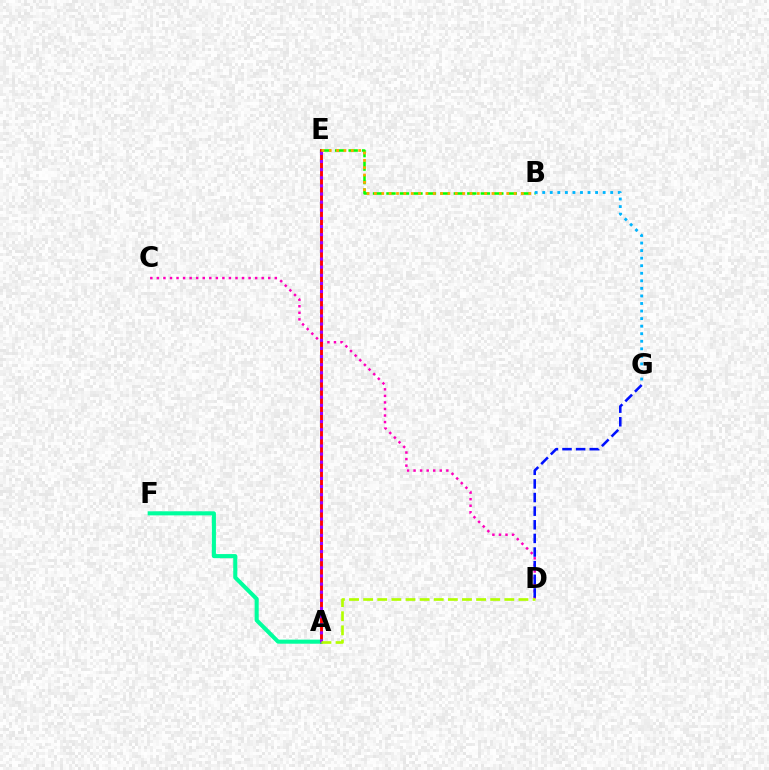{('C', 'D'): [{'color': '#ff00bd', 'line_style': 'dotted', 'thickness': 1.78}], ('A', 'E'): [{'color': '#ff0000', 'line_style': 'solid', 'thickness': 2.08}, {'color': '#9b00ff', 'line_style': 'dotted', 'thickness': 2.21}], ('A', 'F'): [{'color': '#00ff9d', 'line_style': 'solid', 'thickness': 2.93}], ('B', 'E'): [{'color': '#08ff00', 'line_style': 'dashed', 'thickness': 1.83}, {'color': '#ffa500', 'line_style': 'dotted', 'thickness': 2.0}], ('D', 'G'): [{'color': '#0010ff', 'line_style': 'dashed', 'thickness': 1.85}], ('A', 'D'): [{'color': '#b3ff00', 'line_style': 'dashed', 'thickness': 1.92}], ('B', 'G'): [{'color': '#00b5ff', 'line_style': 'dotted', 'thickness': 2.05}]}